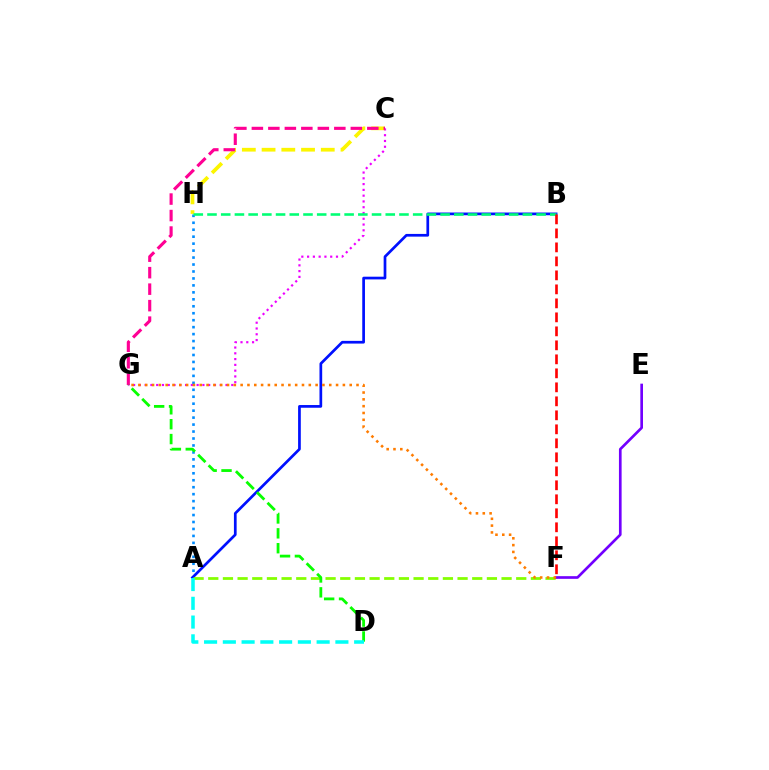{('C', 'G'): [{'color': '#ee00ff', 'line_style': 'dotted', 'thickness': 1.57}, {'color': '#ff0094', 'line_style': 'dashed', 'thickness': 2.24}], ('C', 'H'): [{'color': '#fcf500', 'line_style': 'dashed', 'thickness': 2.68}], ('A', 'H'): [{'color': '#008cff', 'line_style': 'dotted', 'thickness': 1.89}], ('A', 'B'): [{'color': '#0010ff', 'line_style': 'solid', 'thickness': 1.95}], ('A', 'F'): [{'color': '#84ff00', 'line_style': 'dashed', 'thickness': 1.99}], ('E', 'F'): [{'color': '#7200ff', 'line_style': 'solid', 'thickness': 1.92}], ('D', 'G'): [{'color': '#08ff00', 'line_style': 'dashed', 'thickness': 2.02}], ('F', 'G'): [{'color': '#ff7c00', 'line_style': 'dotted', 'thickness': 1.85}], ('A', 'D'): [{'color': '#00fff6', 'line_style': 'dashed', 'thickness': 2.55}], ('B', 'H'): [{'color': '#00ff74', 'line_style': 'dashed', 'thickness': 1.86}], ('B', 'F'): [{'color': '#ff0000', 'line_style': 'dashed', 'thickness': 1.9}]}